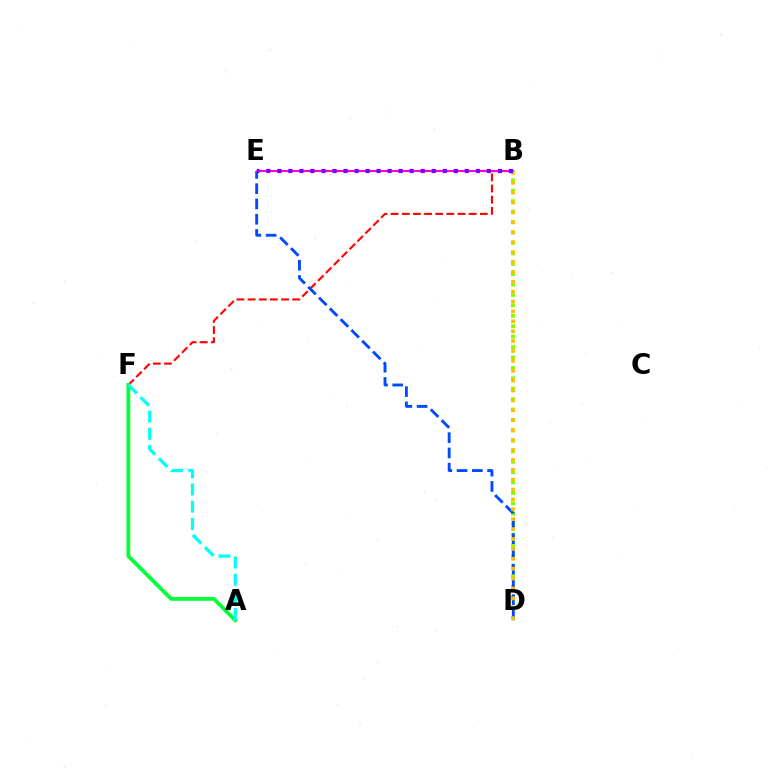{('B', 'D'): [{'color': '#84ff00', 'line_style': 'dotted', 'thickness': 2.83}, {'color': '#ffbd00', 'line_style': 'dotted', 'thickness': 2.69}], ('B', 'F'): [{'color': '#ff0000', 'line_style': 'dashed', 'thickness': 1.52}], ('D', 'E'): [{'color': '#004bff', 'line_style': 'dashed', 'thickness': 2.07}], ('A', 'F'): [{'color': '#00ff39', 'line_style': 'solid', 'thickness': 2.71}, {'color': '#00fff6', 'line_style': 'dashed', 'thickness': 2.34}], ('B', 'E'): [{'color': '#ff00cf', 'line_style': 'solid', 'thickness': 1.53}, {'color': '#7200ff', 'line_style': 'dotted', 'thickness': 3.0}]}